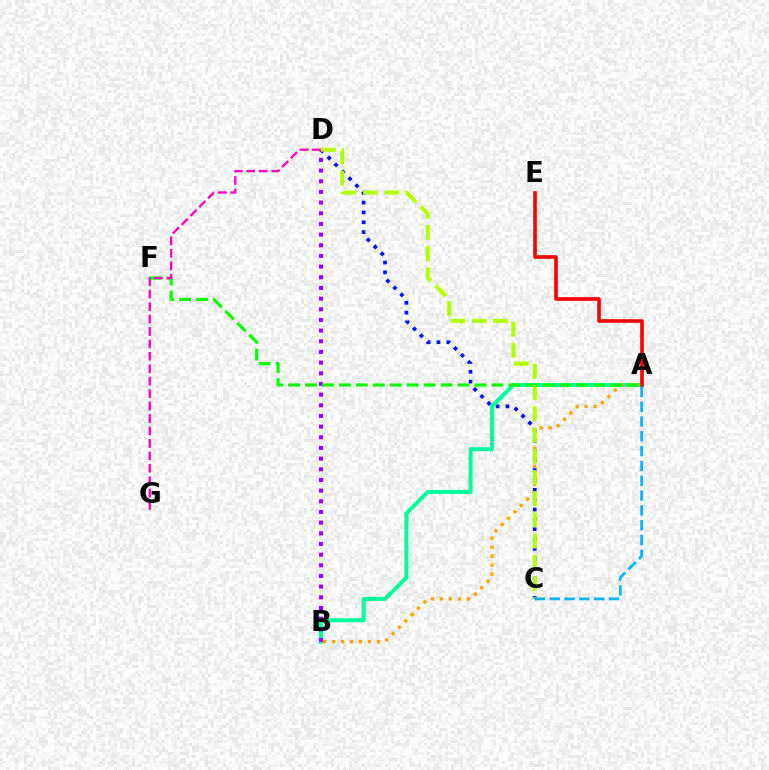{('C', 'D'): [{'color': '#0010ff', 'line_style': 'dotted', 'thickness': 2.67}, {'color': '#b3ff00', 'line_style': 'dashed', 'thickness': 2.88}], ('A', 'B'): [{'color': '#00ff9d', 'line_style': 'solid', 'thickness': 2.88}, {'color': '#ffa500', 'line_style': 'dotted', 'thickness': 2.44}], ('B', 'D'): [{'color': '#9b00ff', 'line_style': 'dotted', 'thickness': 2.9}], ('A', 'F'): [{'color': '#08ff00', 'line_style': 'dashed', 'thickness': 2.3}], ('A', 'E'): [{'color': '#ff0000', 'line_style': 'solid', 'thickness': 2.61}], ('D', 'G'): [{'color': '#ff00bd', 'line_style': 'dashed', 'thickness': 1.69}], ('A', 'C'): [{'color': '#00b5ff', 'line_style': 'dashed', 'thickness': 2.01}]}